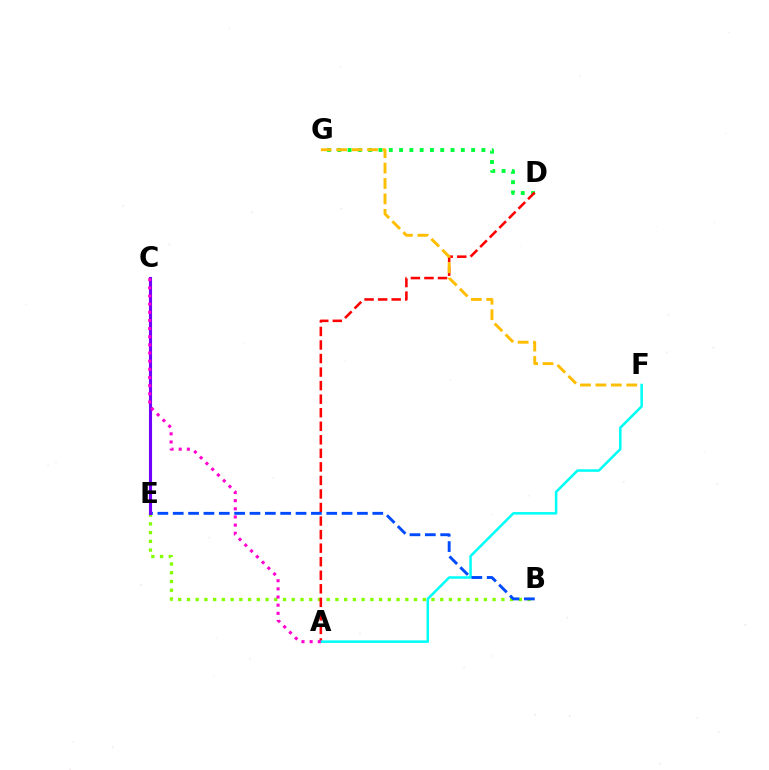{('B', 'E'): [{'color': '#84ff00', 'line_style': 'dotted', 'thickness': 2.37}, {'color': '#004bff', 'line_style': 'dashed', 'thickness': 2.09}], ('D', 'G'): [{'color': '#00ff39', 'line_style': 'dotted', 'thickness': 2.8}], ('A', 'D'): [{'color': '#ff0000', 'line_style': 'dashed', 'thickness': 1.84}], ('A', 'F'): [{'color': '#00fff6', 'line_style': 'solid', 'thickness': 1.81}], ('C', 'E'): [{'color': '#7200ff', 'line_style': 'solid', 'thickness': 2.24}], ('F', 'G'): [{'color': '#ffbd00', 'line_style': 'dashed', 'thickness': 2.1}], ('A', 'C'): [{'color': '#ff00cf', 'line_style': 'dotted', 'thickness': 2.21}]}